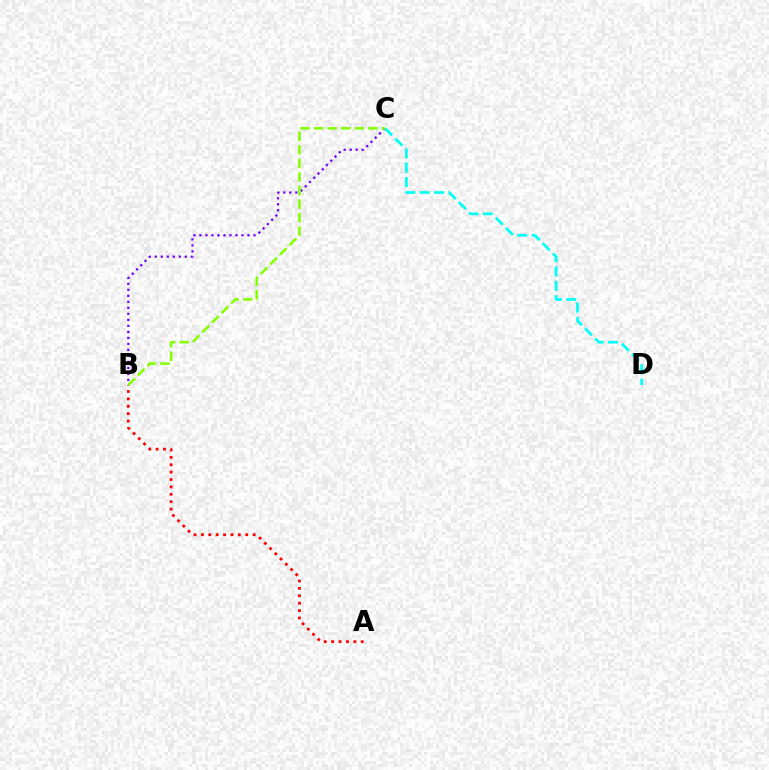{('B', 'C'): [{'color': '#7200ff', 'line_style': 'dotted', 'thickness': 1.63}, {'color': '#84ff00', 'line_style': 'dashed', 'thickness': 1.84}], ('C', 'D'): [{'color': '#00fff6', 'line_style': 'dashed', 'thickness': 1.96}], ('A', 'B'): [{'color': '#ff0000', 'line_style': 'dotted', 'thickness': 2.01}]}